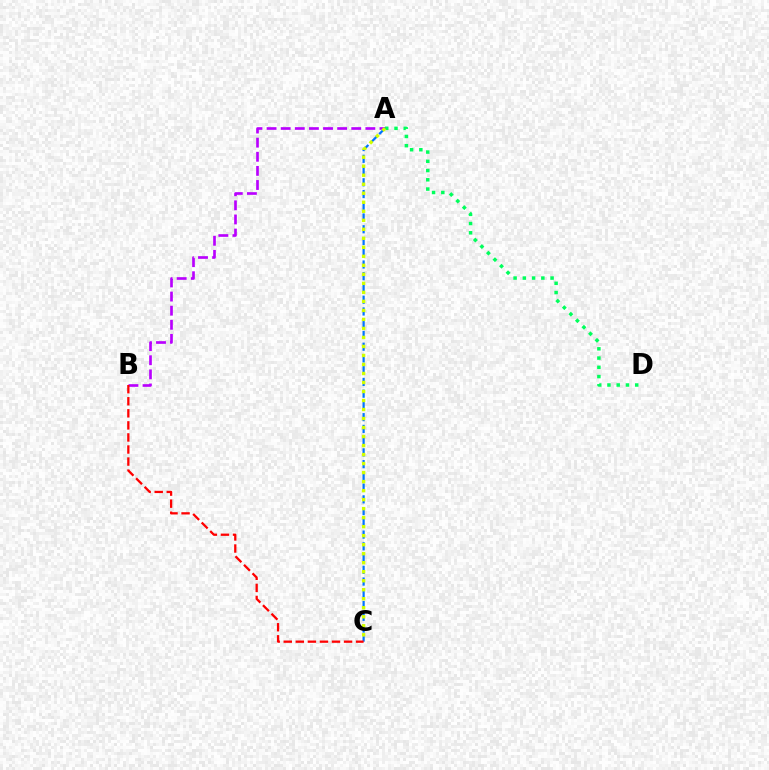{('A', 'B'): [{'color': '#b900ff', 'line_style': 'dashed', 'thickness': 1.92}], ('A', 'D'): [{'color': '#00ff5c', 'line_style': 'dotted', 'thickness': 2.51}], ('A', 'C'): [{'color': '#0074ff', 'line_style': 'dashed', 'thickness': 1.6}, {'color': '#d1ff00', 'line_style': 'dotted', 'thickness': 2.45}], ('B', 'C'): [{'color': '#ff0000', 'line_style': 'dashed', 'thickness': 1.64}]}